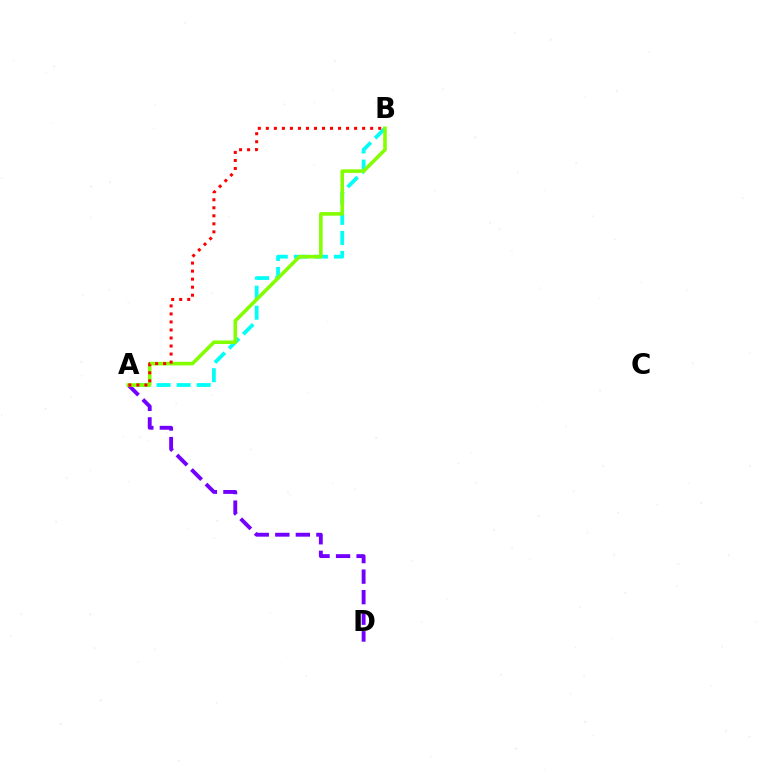{('A', 'B'): [{'color': '#00fff6', 'line_style': 'dashed', 'thickness': 2.72}, {'color': '#84ff00', 'line_style': 'solid', 'thickness': 2.57}, {'color': '#ff0000', 'line_style': 'dotted', 'thickness': 2.18}], ('A', 'D'): [{'color': '#7200ff', 'line_style': 'dashed', 'thickness': 2.79}]}